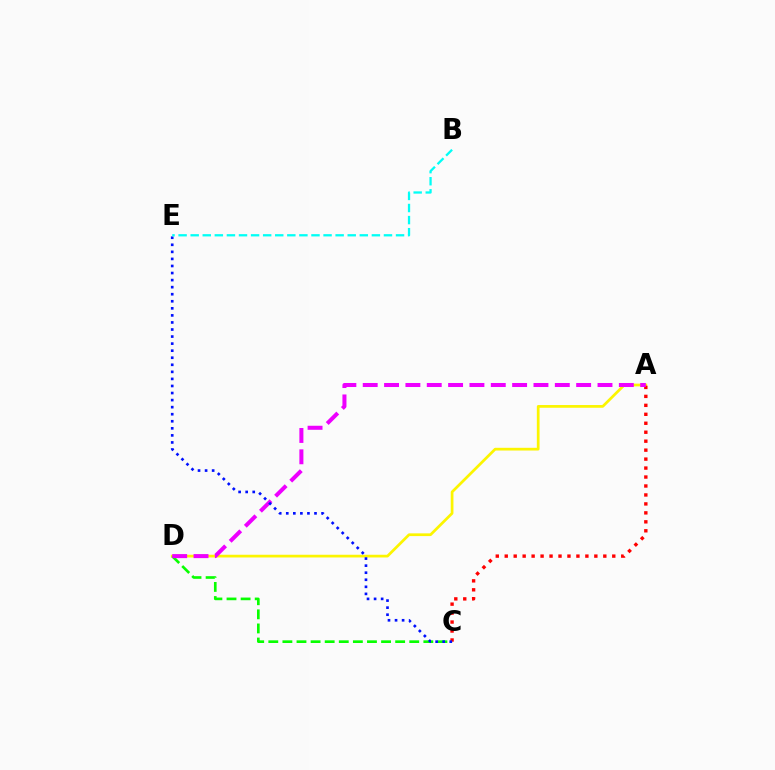{('A', 'D'): [{'color': '#fcf500', 'line_style': 'solid', 'thickness': 1.96}, {'color': '#ee00ff', 'line_style': 'dashed', 'thickness': 2.9}], ('C', 'D'): [{'color': '#08ff00', 'line_style': 'dashed', 'thickness': 1.91}], ('A', 'C'): [{'color': '#ff0000', 'line_style': 'dotted', 'thickness': 2.43}], ('C', 'E'): [{'color': '#0010ff', 'line_style': 'dotted', 'thickness': 1.92}], ('B', 'E'): [{'color': '#00fff6', 'line_style': 'dashed', 'thickness': 1.64}]}